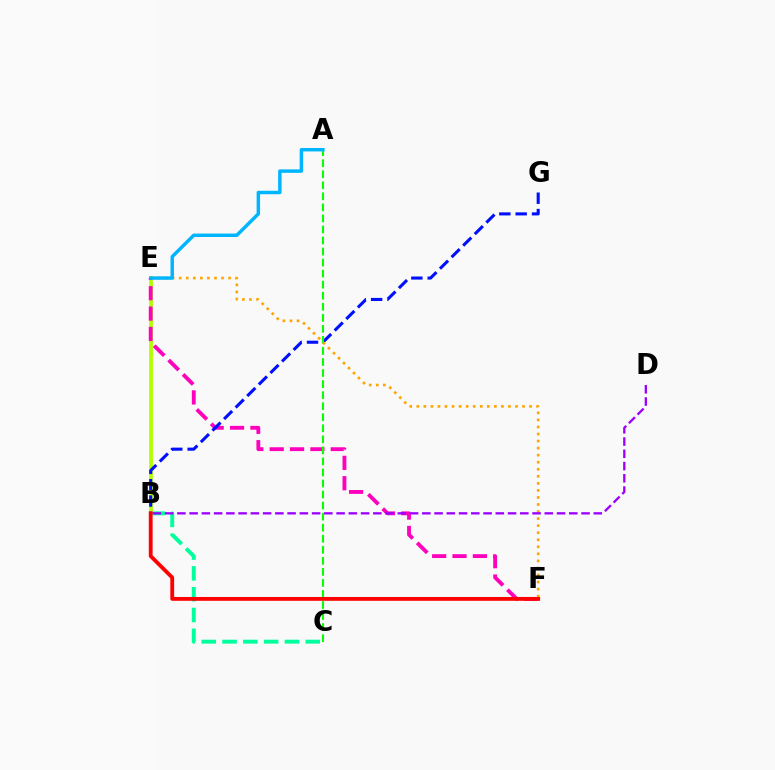{('B', 'C'): [{'color': '#00ff9d', 'line_style': 'dashed', 'thickness': 2.83}], ('B', 'E'): [{'color': '#b3ff00', 'line_style': 'solid', 'thickness': 2.7}], ('E', 'F'): [{'color': '#ff00bd', 'line_style': 'dashed', 'thickness': 2.77}, {'color': '#ffa500', 'line_style': 'dotted', 'thickness': 1.91}], ('B', 'G'): [{'color': '#0010ff', 'line_style': 'dashed', 'thickness': 2.22}], ('A', 'C'): [{'color': '#08ff00', 'line_style': 'dashed', 'thickness': 1.5}], ('B', 'F'): [{'color': '#ff0000', 'line_style': 'solid', 'thickness': 2.76}], ('A', 'E'): [{'color': '#00b5ff', 'line_style': 'solid', 'thickness': 2.49}], ('B', 'D'): [{'color': '#9b00ff', 'line_style': 'dashed', 'thickness': 1.66}]}